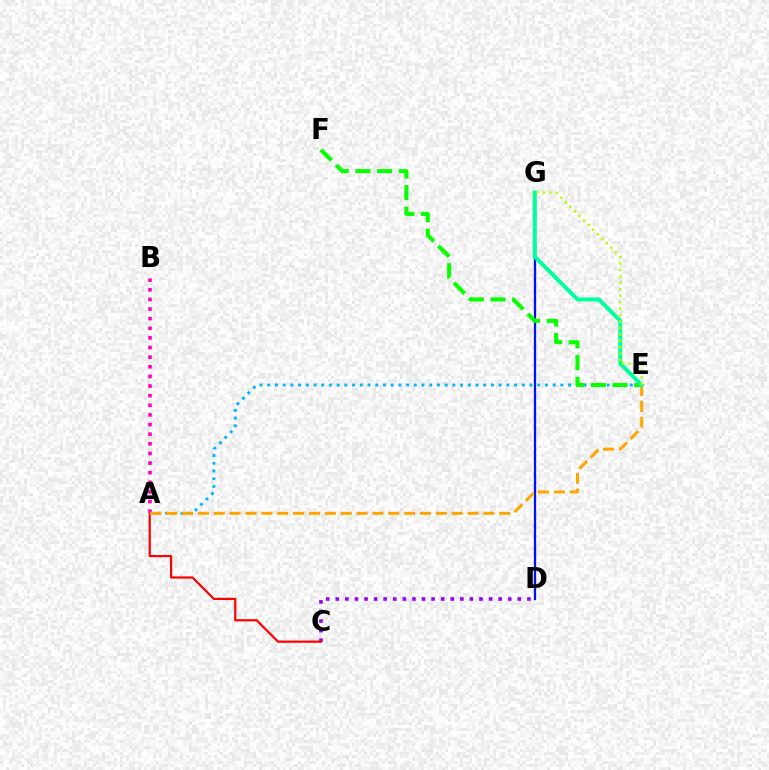{('C', 'D'): [{'color': '#9b00ff', 'line_style': 'dotted', 'thickness': 2.6}], ('A', 'C'): [{'color': '#ff0000', 'line_style': 'solid', 'thickness': 1.58}], ('D', 'G'): [{'color': '#0010ff', 'line_style': 'solid', 'thickness': 1.64}], ('A', 'E'): [{'color': '#00b5ff', 'line_style': 'dotted', 'thickness': 2.1}, {'color': '#ffa500', 'line_style': 'dashed', 'thickness': 2.16}], ('E', 'F'): [{'color': '#08ff00', 'line_style': 'dashed', 'thickness': 2.94}], ('A', 'B'): [{'color': '#ff00bd', 'line_style': 'dotted', 'thickness': 2.62}], ('E', 'G'): [{'color': '#00ff9d', 'line_style': 'solid', 'thickness': 2.86}, {'color': '#b3ff00', 'line_style': 'dotted', 'thickness': 1.75}]}